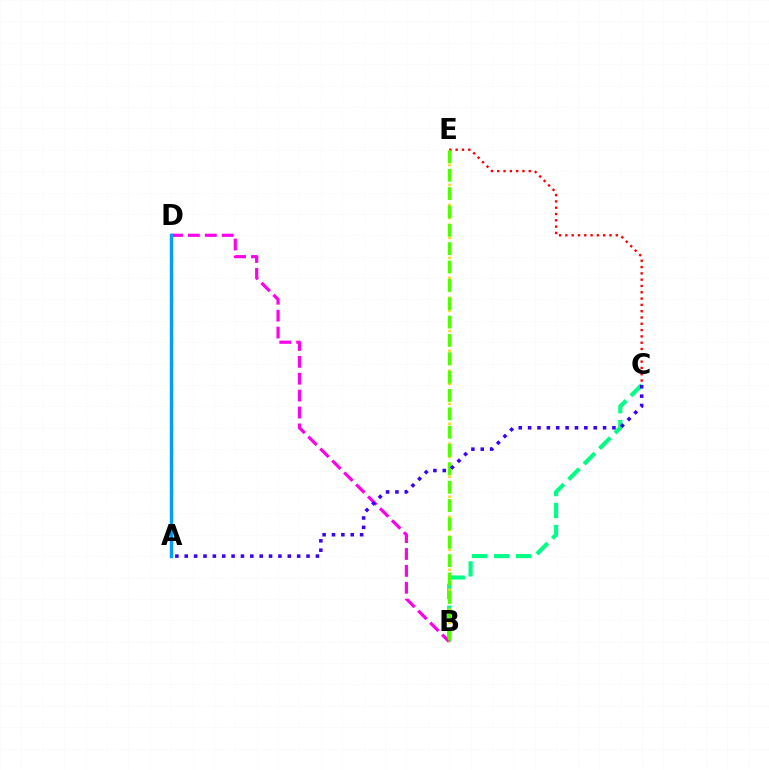{('B', 'C'): [{'color': '#00ff86', 'line_style': 'dashed', 'thickness': 2.98}], ('B', 'D'): [{'color': '#ff00ed', 'line_style': 'dashed', 'thickness': 2.29}], ('C', 'E'): [{'color': '#ff0000', 'line_style': 'dotted', 'thickness': 1.71}], ('A', 'D'): [{'color': '#009eff', 'line_style': 'solid', 'thickness': 2.46}], ('B', 'E'): [{'color': '#ffd500', 'line_style': 'dotted', 'thickness': 1.8}, {'color': '#4fff00', 'line_style': 'dashed', 'thickness': 2.49}], ('A', 'C'): [{'color': '#3700ff', 'line_style': 'dotted', 'thickness': 2.55}]}